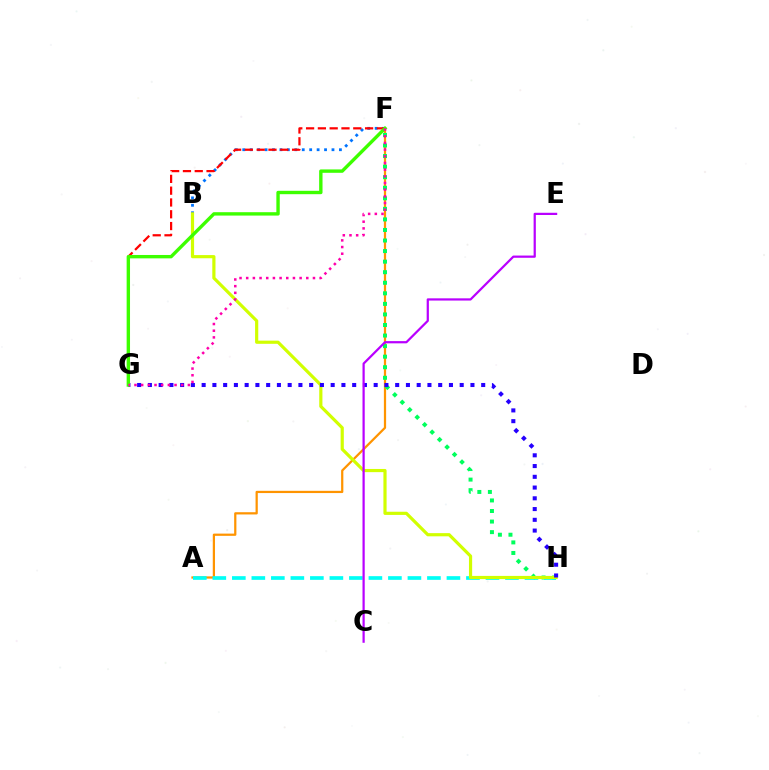{('A', 'F'): [{'color': '#ff9400', 'line_style': 'solid', 'thickness': 1.61}], ('F', 'H'): [{'color': '#00ff5c', 'line_style': 'dotted', 'thickness': 2.87}], ('A', 'H'): [{'color': '#00fff6', 'line_style': 'dashed', 'thickness': 2.65}], ('B', 'F'): [{'color': '#0074ff', 'line_style': 'dotted', 'thickness': 2.02}], ('B', 'H'): [{'color': '#d1ff00', 'line_style': 'solid', 'thickness': 2.29}], ('F', 'G'): [{'color': '#ff0000', 'line_style': 'dashed', 'thickness': 1.6}, {'color': '#3dff00', 'line_style': 'solid', 'thickness': 2.43}, {'color': '#ff00ac', 'line_style': 'dotted', 'thickness': 1.81}], ('G', 'H'): [{'color': '#2500ff', 'line_style': 'dotted', 'thickness': 2.92}], ('C', 'E'): [{'color': '#b900ff', 'line_style': 'solid', 'thickness': 1.6}]}